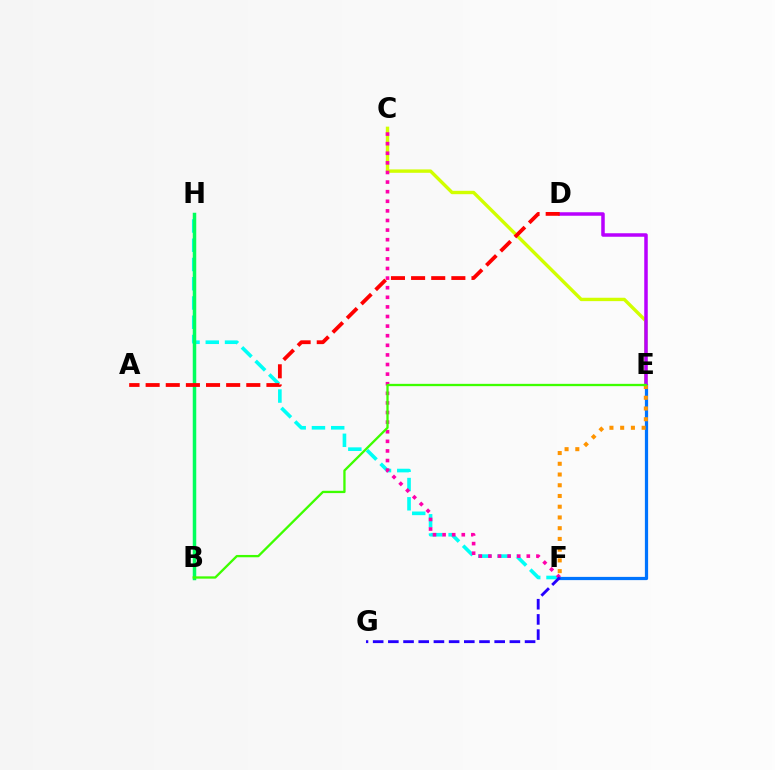{('C', 'E'): [{'color': '#d1ff00', 'line_style': 'solid', 'thickness': 2.43}], ('F', 'H'): [{'color': '#00fff6', 'line_style': 'dashed', 'thickness': 2.62}], ('C', 'F'): [{'color': '#ff00ac', 'line_style': 'dotted', 'thickness': 2.61}], ('E', 'F'): [{'color': '#0074ff', 'line_style': 'solid', 'thickness': 2.32}, {'color': '#ff9400', 'line_style': 'dotted', 'thickness': 2.92}], ('B', 'H'): [{'color': '#00ff5c', 'line_style': 'solid', 'thickness': 2.51}], ('D', 'E'): [{'color': '#b900ff', 'line_style': 'solid', 'thickness': 2.52}], ('B', 'E'): [{'color': '#3dff00', 'line_style': 'solid', 'thickness': 1.66}], ('A', 'D'): [{'color': '#ff0000', 'line_style': 'dashed', 'thickness': 2.73}], ('F', 'G'): [{'color': '#2500ff', 'line_style': 'dashed', 'thickness': 2.06}]}